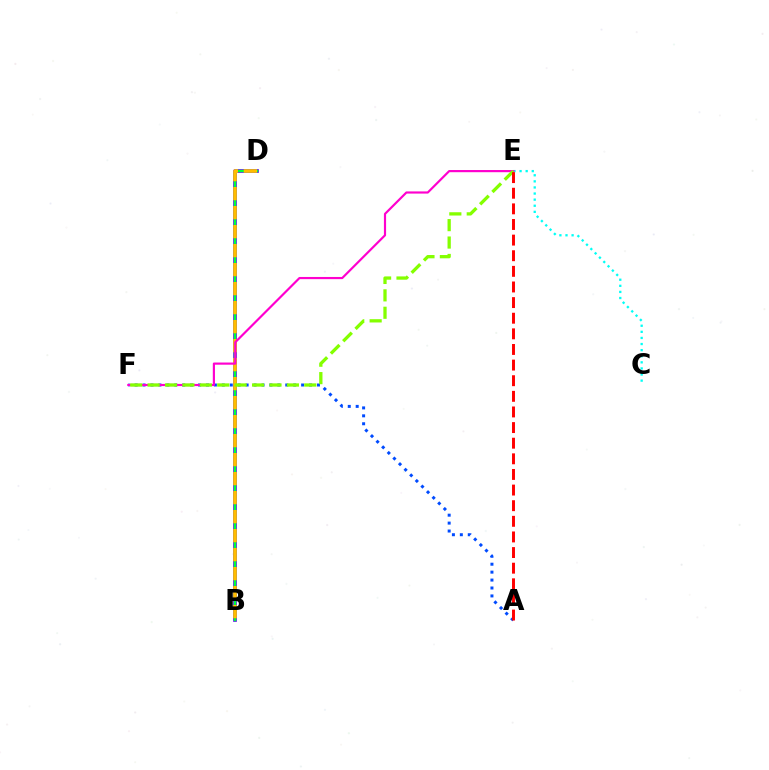{('A', 'F'): [{'color': '#004bff', 'line_style': 'dotted', 'thickness': 2.15}], ('C', 'E'): [{'color': '#00fff6', 'line_style': 'dotted', 'thickness': 1.66}], ('B', 'D'): [{'color': '#7200ff', 'line_style': 'solid', 'thickness': 2.67}, {'color': '#00ff39', 'line_style': 'solid', 'thickness': 1.78}, {'color': '#ffbd00', 'line_style': 'dashed', 'thickness': 2.58}], ('E', 'F'): [{'color': '#ff00cf', 'line_style': 'solid', 'thickness': 1.57}, {'color': '#84ff00', 'line_style': 'dashed', 'thickness': 2.37}], ('A', 'E'): [{'color': '#ff0000', 'line_style': 'dashed', 'thickness': 2.12}]}